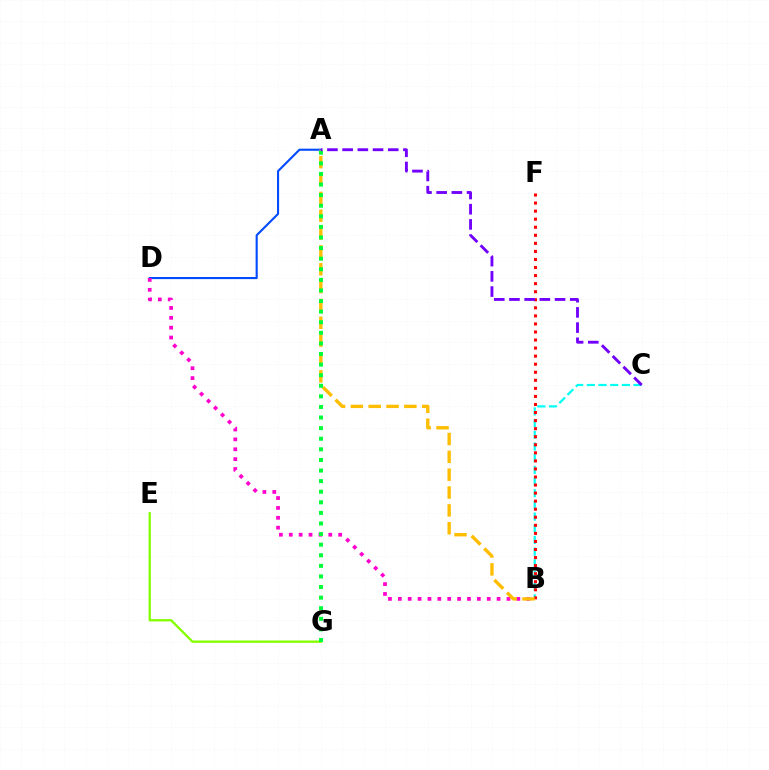{('A', 'D'): [{'color': '#004bff', 'line_style': 'solid', 'thickness': 1.52}], ('E', 'G'): [{'color': '#84ff00', 'line_style': 'solid', 'thickness': 1.68}], ('B', 'D'): [{'color': '#ff00cf', 'line_style': 'dotted', 'thickness': 2.68}], ('B', 'C'): [{'color': '#00fff6', 'line_style': 'dashed', 'thickness': 1.59}], ('B', 'F'): [{'color': '#ff0000', 'line_style': 'dotted', 'thickness': 2.19}], ('A', 'B'): [{'color': '#ffbd00', 'line_style': 'dashed', 'thickness': 2.42}], ('A', 'G'): [{'color': '#00ff39', 'line_style': 'dotted', 'thickness': 2.88}], ('A', 'C'): [{'color': '#7200ff', 'line_style': 'dashed', 'thickness': 2.06}]}